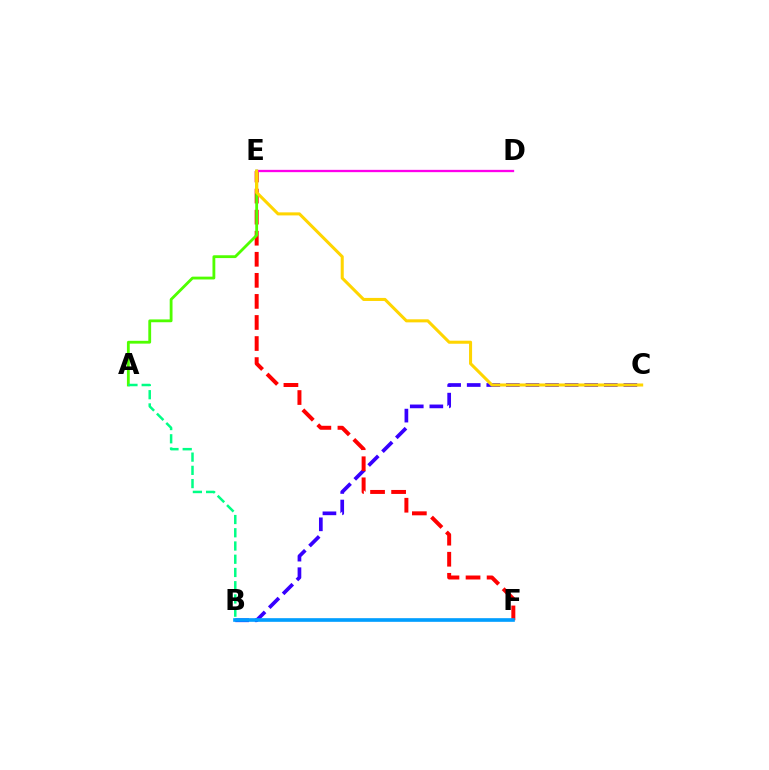{('B', 'C'): [{'color': '#3700ff', 'line_style': 'dashed', 'thickness': 2.66}], ('E', 'F'): [{'color': '#ff0000', 'line_style': 'dashed', 'thickness': 2.86}], ('A', 'E'): [{'color': '#4fff00', 'line_style': 'solid', 'thickness': 2.03}], ('D', 'E'): [{'color': '#ff00ed', 'line_style': 'solid', 'thickness': 1.66}], ('B', 'F'): [{'color': '#009eff', 'line_style': 'solid', 'thickness': 2.63}], ('C', 'E'): [{'color': '#ffd500', 'line_style': 'solid', 'thickness': 2.2}], ('A', 'B'): [{'color': '#00ff86', 'line_style': 'dashed', 'thickness': 1.8}]}